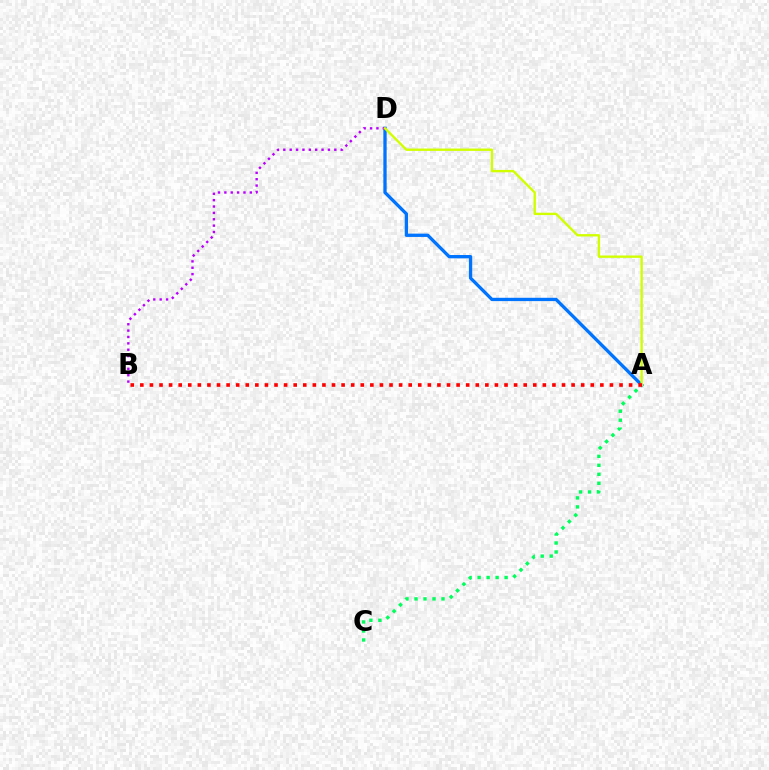{('A', 'D'): [{'color': '#0074ff', 'line_style': 'solid', 'thickness': 2.38}, {'color': '#d1ff00', 'line_style': 'solid', 'thickness': 1.7}], ('B', 'D'): [{'color': '#b900ff', 'line_style': 'dotted', 'thickness': 1.73}], ('A', 'C'): [{'color': '#00ff5c', 'line_style': 'dotted', 'thickness': 2.44}], ('A', 'B'): [{'color': '#ff0000', 'line_style': 'dotted', 'thickness': 2.6}]}